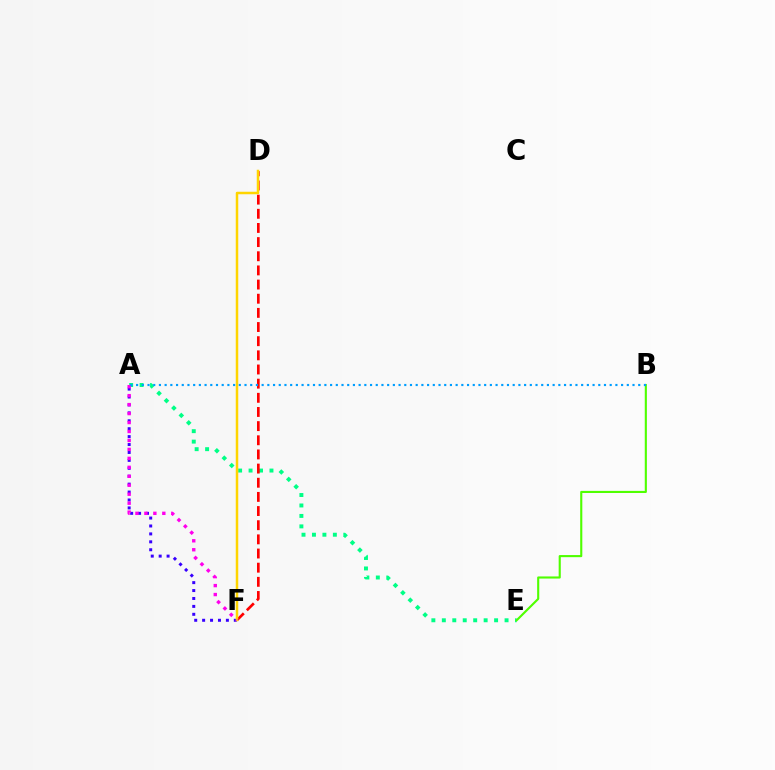{('A', 'F'): [{'color': '#3700ff', 'line_style': 'dotted', 'thickness': 2.15}, {'color': '#ff00ed', 'line_style': 'dotted', 'thickness': 2.43}], ('A', 'E'): [{'color': '#00ff86', 'line_style': 'dotted', 'thickness': 2.84}], ('D', 'F'): [{'color': '#ff0000', 'line_style': 'dashed', 'thickness': 1.92}, {'color': '#ffd500', 'line_style': 'solid', 'thickness': 1.8}], ('B', 'E'): [{'color': '#4fff00', 'line_style': 'solid', 'thickness': 1.52}], ('A', 'B'): [{'color': '#009eff', 'line_style': 'dotted', 'thickness': 1.55}]}